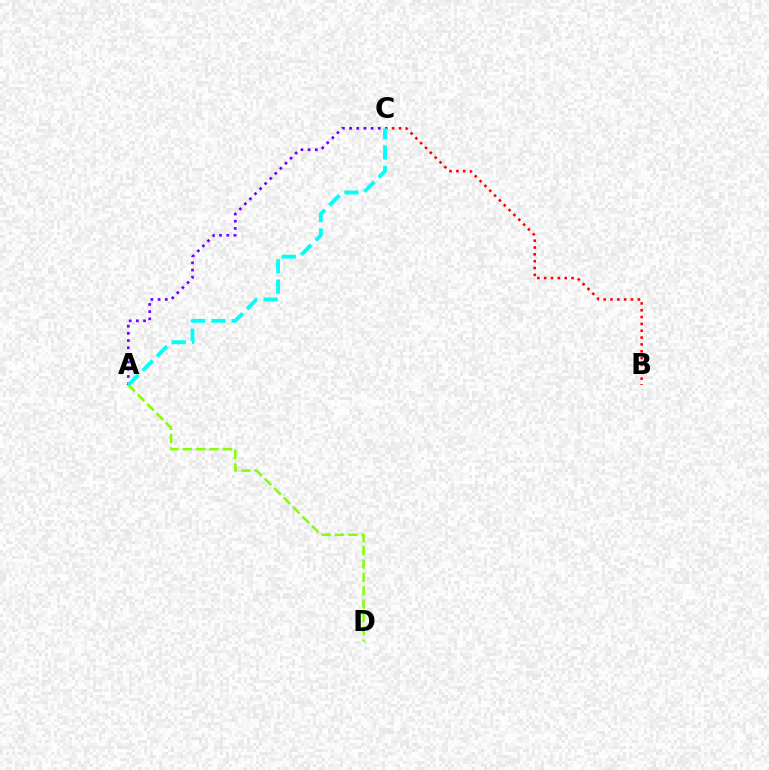{('B', 'C'): [{'color': '#ff0000', 'line_style': 'dotted', 'thickness': 1.86}], ('A', 'C'): [{'color': '#7200ff', 'line_style': 'dotted', 'thickness': 1.95}, {'color': '#00fff6', 'line_style': 'dashed', 'thickness': 2.76}], ('A', 'D'): [{'color': '#84ff00', 'line_style': 'dashed', 'thickness': 1.81}]}